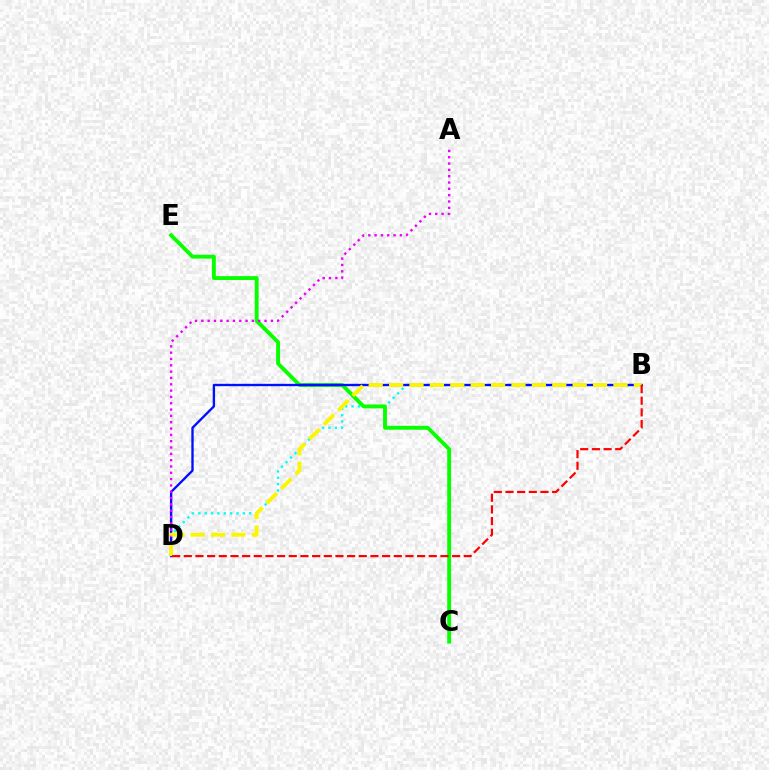{('B', 'D'): [{'color': '#00fff6', 'line_style': 'dotted', 'thickness': 1.73}, {'color': '#0010ff', 'line_style': 'solid', 'thickness': 1.69}, {'color': '#fcf500', 'line_style': 'dashed', 'thickness': 2.77}, {'color': '#ff0000', 'line_style': 'dashed', 'thickness': 1.58}], ('C', 'E'): [{'color': '#08ff00', 'line_style': 'solid', 'thickness': 2.79}], ('A', 'D'): [{'color': '#ee00ff', 'line_style': 'dotted', 'thickness': 1.72}]}